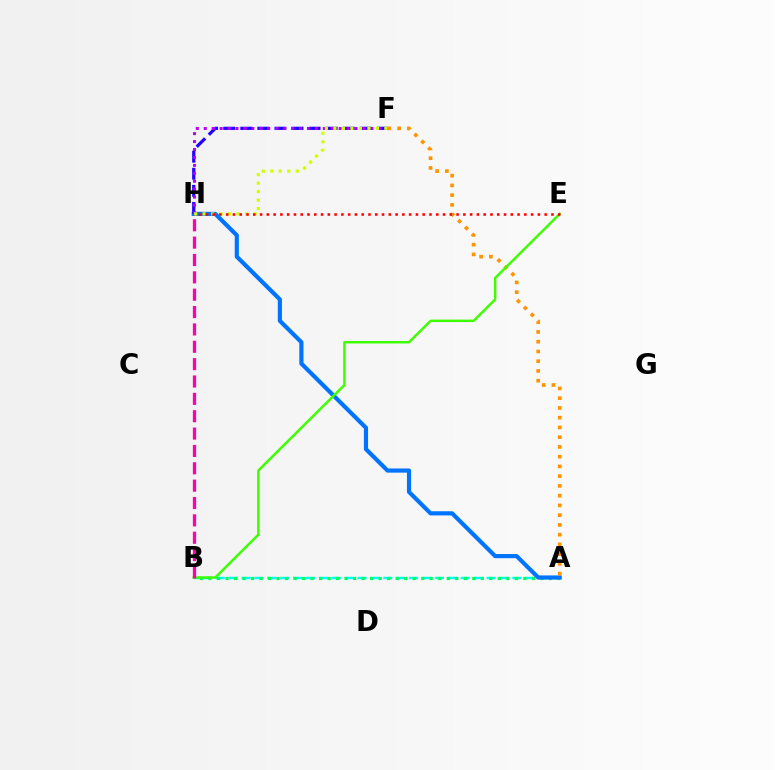{('A', 'B'): [{'color': '#00fff6', 'line_style': 'dashed', 'thickness': 1.75}, {'color': '#00ff5c', 'line_style': 'dotted', 'thickness': 2.31}], ('A', 'H'): [{'color': '#0074ff', 'line_style': 'solid', 'thickness': 3.0}], ('F', 'H'): [{'color': '#2500ff', 'line_style': 'dashed', 'thickness': 2.32}, {'color': '#b900ff', 'line_style': 'dotted', 'thickness': 2.16}, {'color': '#d1ff00', 'line_style': 'dotted', 'thickness': 2.31}], ('A', 'F'): [{'color': '#ff9400', 'line_style': 'dotted', 'thickness': 2.65}], ('B', 'E'): [{'color': '#3dff00', 'line_style': 'solid', 'thickness': 1.78}], ('E', 'H'): [{'color': '#ff0000', 'line_style': 'dotted', 'thickness': 1.84}], ('B', 'H'): [{'color': '#ff00ac', 'line_style': 'dashed', 'thickness': 2.36}]}